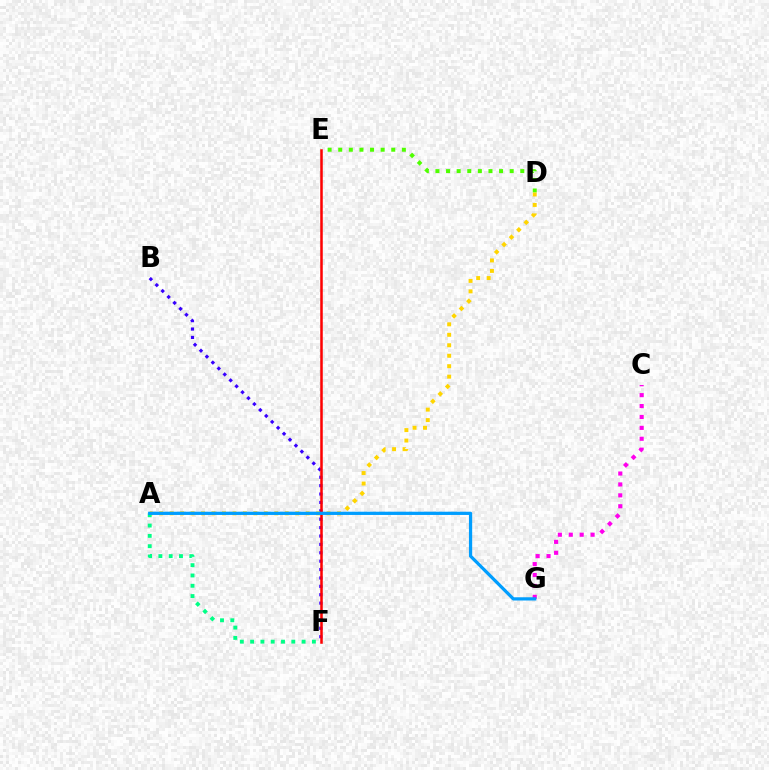{('B', 'F'): [{'color': '#3700ff', 'line_style': 'dotted', 'thickness': 2.28}], ('D', 'E'): [{'color': '#4fff00', 'line_style': 'dotted', 'thickness': 2.88}], ('A', 'D'): [{'color': '#ffd500', 'line_style': 'dotted', 'thickness': 2.84}], ('A', 'F'): [{'color': '#00ff86', 'line_style': 'dotted', 'thickness': 2.8}], ('E', 'F'): [{'color': '#ff0000', 'line_style': 'solid', 'thickness': 1.82}], ('C', 'G'): [{'color': '#ff00ed', 'line_style': 'dotted', 'thickness': 2.96}], ('A', 'G'): [{'color': '#009eff', 'line_style': 'solid', 'thickness': 2.33}]}